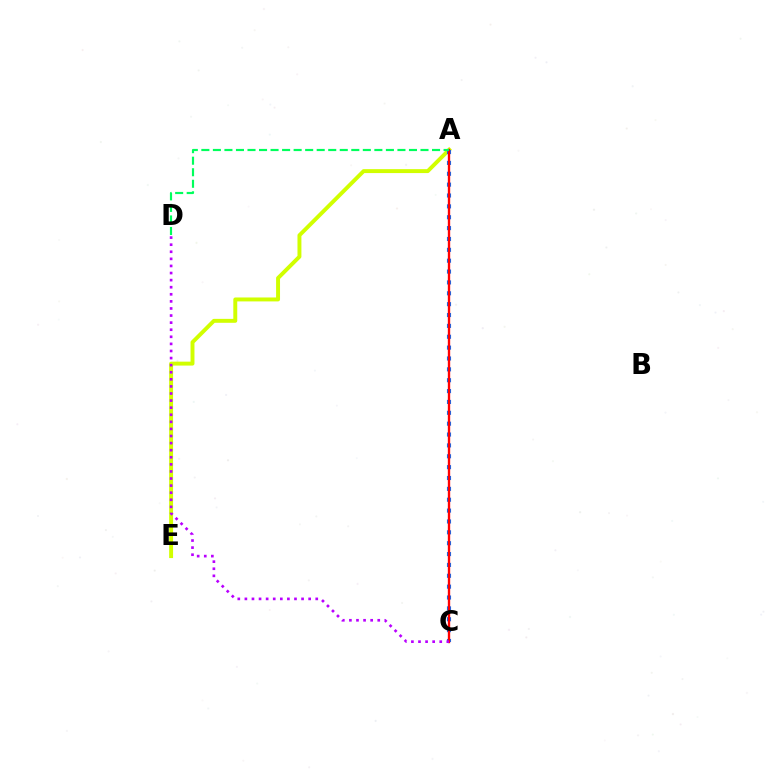{('A', 'E'): [{'color': '#d1ff00', 'line_style': 'solid', 'thickness': 2.83}], ('A', 'C'): [{'color': '#0074ff', 'line_style': 'dotted', 'thickness': 2.95}, {'color': '#ff0000', 'line_style': 'solid', 'thickness': 1.7}], ('A', 'D'): [{'color': '#00ff5c', 'line_style': 'dashed', 'thickness': 1.57}], ('C', 'D'): [{'color': '#b900ff', 'line_style': 'dotted', 'thickness': 1.93}]}